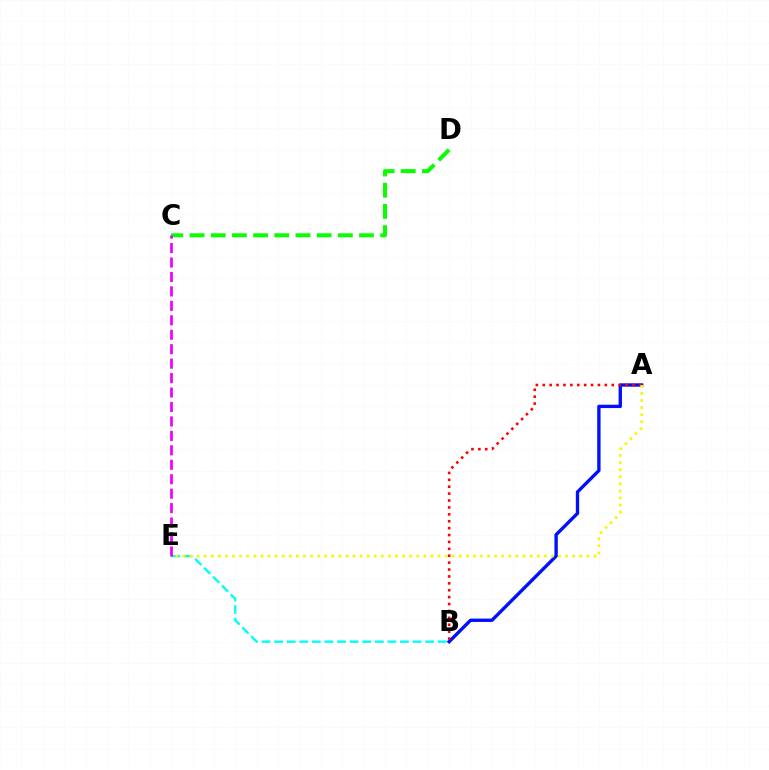{('B', 'E'): [{'color': '#00fff6', 'line_style': 'dashed', 'thickness': 1.71}], ('A', 'B'): [{'color': '#0010ff', 'line_style': 'solid', 'thickness': 2.41}, {'color': '#ff0000', 'line_style': 'dotted', 'thickness': 1.87}], ('C', 'D'): [{'color': '#08ff00', 'line_style': 'dashed', 'thickness': 2.88}], ('A', 'E'): [{'color': '#fcf500', 'line_style': 'dotted', 'thickness': 1.93}], ('C', 'E'): [{'color': '#ee00ff', 'line_style': 'dashed', 'thickness': 1.96}]}